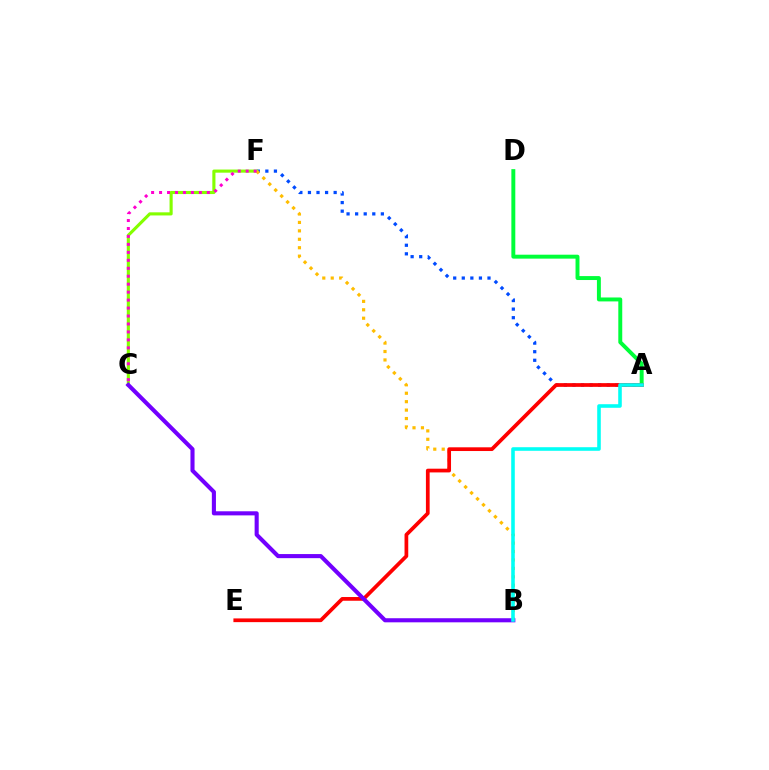{('A', 'D'): [{'color': '#00ff39', 'line_style': 'solid', 'thickness': 2.83}], ('A', 'F'): [{'color': '#004bff', 'line_style': 'dotted', 'thickness': 2.33}], ('C', 'F'): [{'color': '#84ff00', 'line_style': 'solid', 'thickness': 2.25}, {'color': '#ff00cf', 'line_style': 'dotted', 'thickness': 2.16}], ('B', 'F'): [{'color': '#ffbd00', 'line_style': 'dotted', 'thickness': 2.29}], ('A', 'E'): [{'color': '#ff0000', 'line_style': 'solid', 'thickness': 2.68}], ('B', 'C'): [{'color': '#7200ff', 'line_style': 'solid', 'thickness': 2.95}], ('A', 'B'): [{'color': '#00fff6', 'line_style': 'solid', 'thickness': 2.58}]}